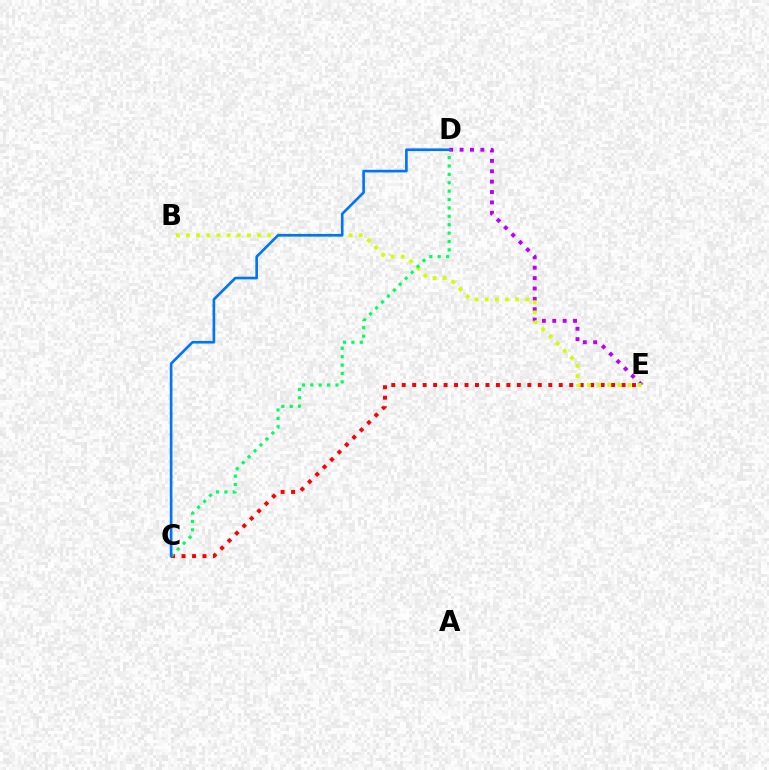{('D', 'E'): [{'color': '#b900ff', 'line_style': 'dotted', 'thickness': 2.82}], ('C', 'E'): [{'color': '#ff0000', 'line_style': 'dotted', 'thickness': 2.84}], ('B', 'E'): [{'color': '#d1ff00', 'line_style': 'dotted', 'thickness': 2.76}], ('C', 'D'): [{'color': '#00ff5c', 'line_style': 'dotted', 'thickness': 2.28}, {'color': '#0074ff', 'line_style': 'solid', 'thickness': 1.91}]}